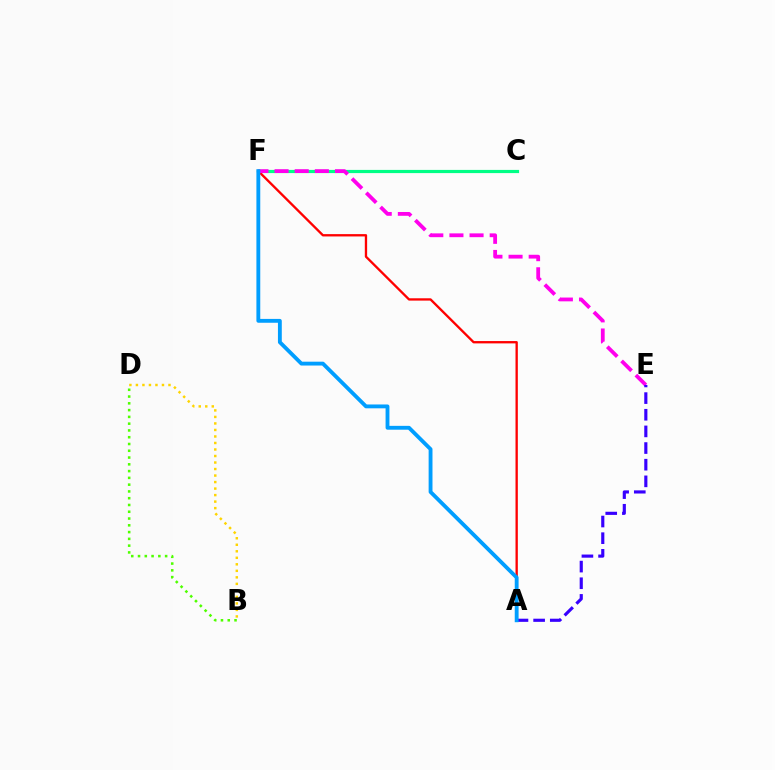{('C', 'F'): [{'color': '#00ff86', 'line_style': 'solid', 'thickness': 2.29}], ('A', 'F'): [{'color': '#ff0000', 'line_style': 'solid', 'thickness': 1.68}, {'color': '#009eff', 'line_style': 'solid', 'thickness': 2.77}], ('B', 'D'): [{'color': '#ffd500', 'line_style': 'dotted', 'thickness': 1.77}, {'color': '#4fff00', 'line_style': 'dotted', 'thickness': 1.84}], ('E', 'F'): [{'color': '#ff00ed', 'line_style': 'dashed', 'thickness': 2.73}], ('A', 'E'): [{'color': '#3700ff', 'line_style': 'dashed', 'thickness': 2.26}]}